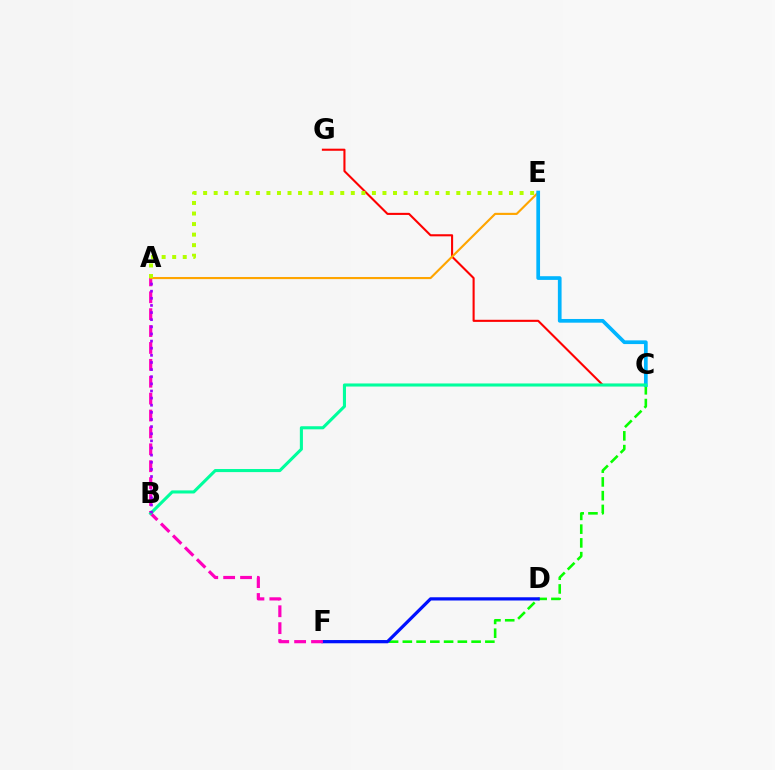{('C', 'F'): [{'color': '#08ff00', 'line_style': 'dashed', 'thickness': 1.87}], ('D', 'F'): [{'color': '#0010ff', 'line_style': 'solid', 'thickness': 2.32}], ('A', 'F'): [{'color': '#ff00bd', 'line_style': 'dashed', 'thickness': 2.29}], ('C', 'G'): [{'color': '#ff0000', 'line_style': 'solid', 'thickness': 1.5}], ('A', 'E'): [{'color': '#ffa500', 'line_style': 'solid', 'thickness': 1.54}, {'color': '#b3ff00', 'line_style': 'dotted', 'thickness': 2.87}], ('C', 'E'): [{'color': '#00b5ff', 'line_style': 'solid', 'thickness': 2.67}], ('B', 'C'): [{'color': '#00ff9d', 'line_style': 'solid', 'thickness': 2.22}], ('A', 'B'): [{'color': '#9b00ff', 'line_style': 'dotted', 'thickness': 1.94}]}